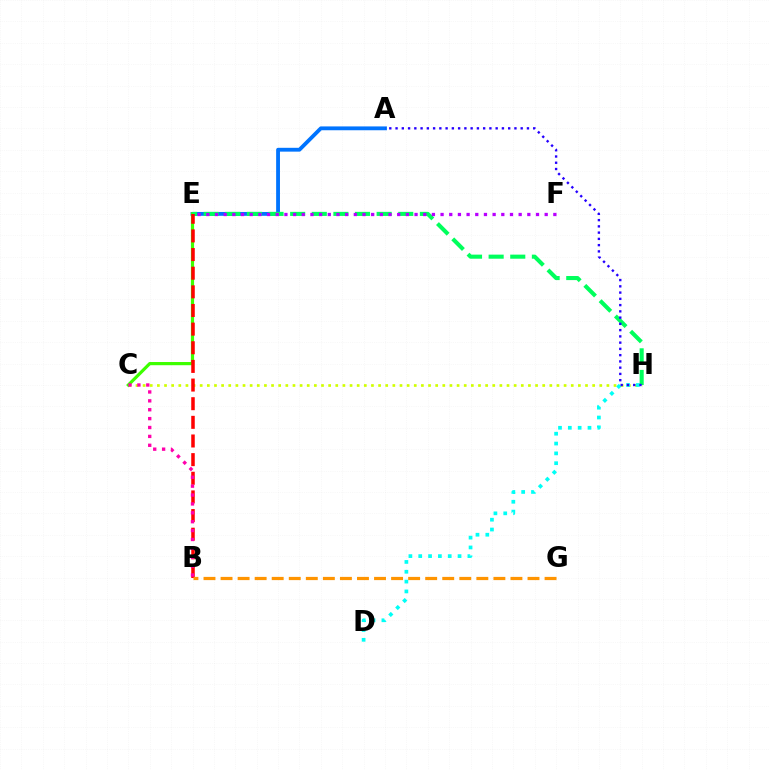{('A', 'E'): [{'color': '#0074ff', 'line_style': 'solid', 'thickness': 2.76}], ('C', 'H'): [{'color': '#d1ff00', 'line_style': 'dotted', 'thickness': 1.94}], ('C', 'E'): [{'color': '#3dff00', 'line_style': 'solid', 'thickness': 2.3}], ('D', 'H'): [{'color': '#00fff6', 'line_style': 'dotted', 'thickness': 2.67}], ('E', 'H'): [{'color': '#00ff5c', 'line_style': 'dashed', 'thickness': 2.94}], ('B', 'E'): [{'color': '#ff0000', 'line_style': 'dashed', 'thickness': 2.53}], ('B', 'G'): [{'color': '#ff9400', 'line_style': 'dashed', 'thickness': 2.32}], ('E', 'F'): [{'color': '#b900ff', 'line_style': 'dotted', 'thickness': 2.36}], ('A', 'H'): [{'color': '#2500ff', 'line_style': 'dotted', 'thickness': 1.7}], ('B', 'C'): [{'color': '#ff00ac', 'line_style': 'dotted', 'thickness': 2.42}]}